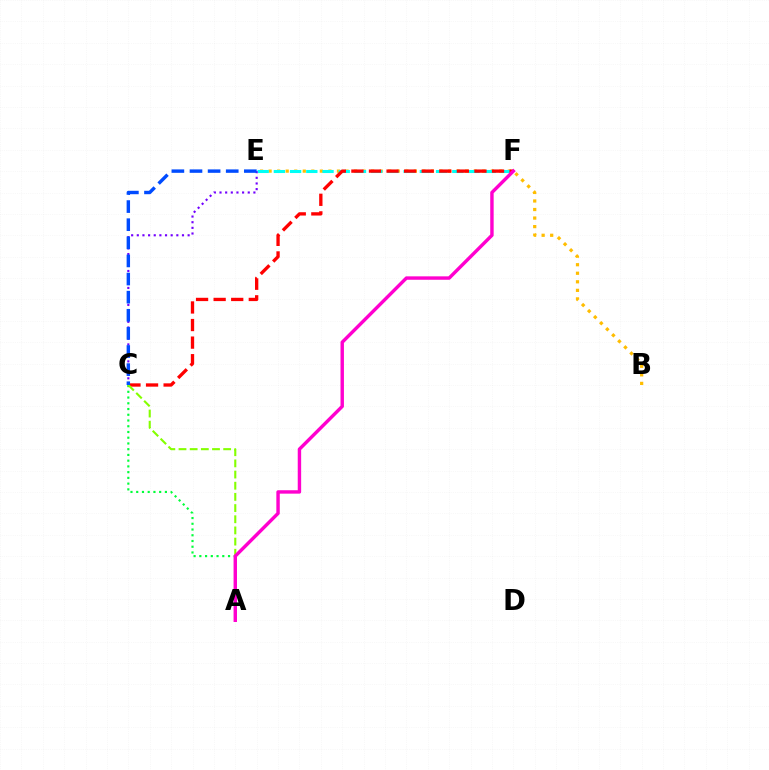{('B', 'E'): [{'color': '#ffbd00', 'line_style': 'dotted', 'thickness': 2.32}], ('E', 'F'): [{'color': '#00fff6', 'line_style': 'dashed', 'thickness': 2.2}], ('A', 'C'): [{'color': '#00ff39', 'line_style': 'dotted', 'thickness': 1.56}, {'color': '#84ff00', 'line_style': 'dashed', 'thickness': 1.52}], ('C', 'F'): [{'color': '#ff0000', 'line_style': 'dashed', 'thickness': 2.39}], ('C', 'E'): [{'color': '#7200ff', 'line_style': 'dotted', 'thickness': 1.53}, {'color': '#004bff', 'line_style': 'dashed', 'thickness': 2.46}], ('A', 'F'): [{'color': '#ff00cf', 'line_style': 'solid', 'thickness': 2.46}]}